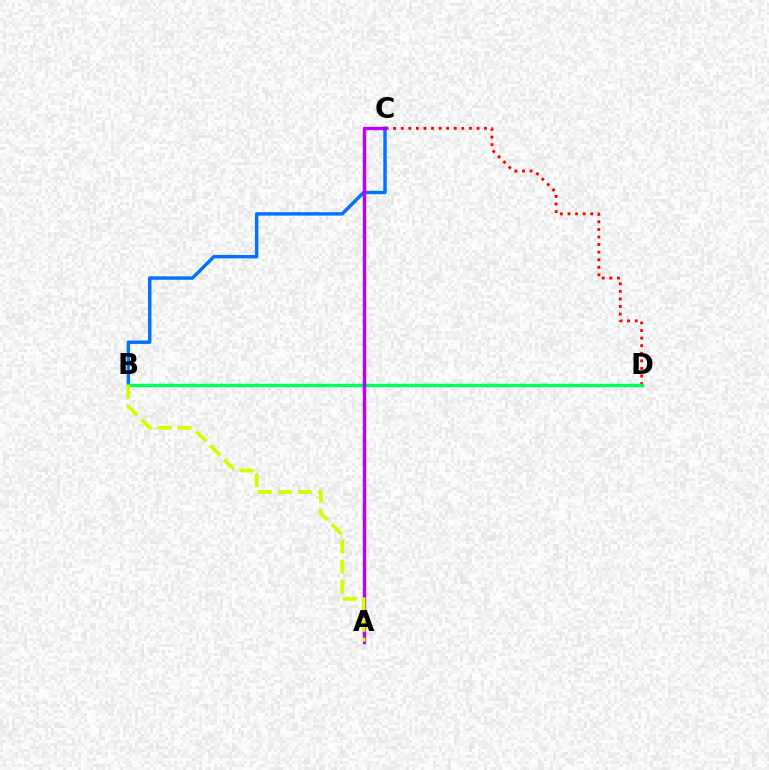{('C', 'D'): [{'color': '#ff0000', 'line_style': 'dotted', 'thickness': 2.06}], ('B', 'C'): [{'color': '#0074ff', 'line_style': 'solid', 'thickness': 2.48}], ('B', 'D'): [{'color': '#00ff5c', 'line_style': 'solid', 'thickness': 2.5}], ('A', 'C'): [{'color': '#b900ff', 'line_style': 'solid', 'thickness': 2.45}], ('A', 'B'): [{'color': '#d1ff00', 'line_style': 'dashed', 'thickness': 2.7}]}